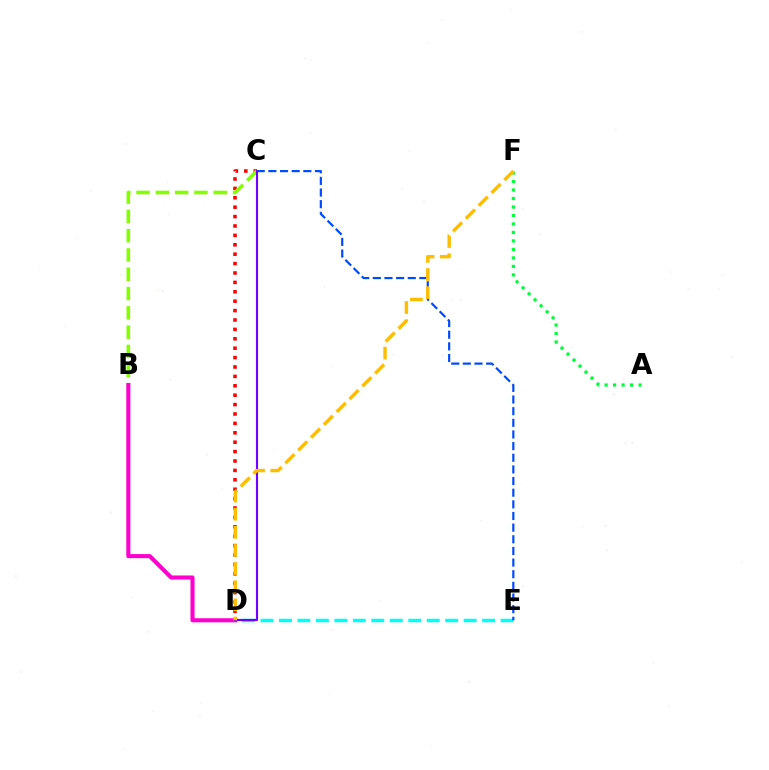{('C', 'D'): [{'color': '#ff0000', 'line_style': 'dotted', 'thickness': 2.55}, {'color': '#7200ff', 'line_style': 'solid', 'thickness': 1.55}], ('D', 'E'): [{'color': '#00fff6', 'line_style': 'dashed', 'thickness': 2.51}], ('C', 'E'): [{'color': '#004bff', 'line_style': 'dashed', 'thickness': 1.58}], ('B', 'C'): [{'color': '#84ff00', 'line_style': 'dashed', 'thickness': 2.62}], ('A', 'F'): [{'color': '#00ff39', 'line_style': 'dotted', 'thickness': 2.31}], ('B', 'D'): [{'color': '#ff00cf', 'line_style': 'solid', 'thickness': 2.94}], ('D', 'F'): [{'color': '#ffbd00', 'line_style': 'dashed', 'thickness': 2.46}]}